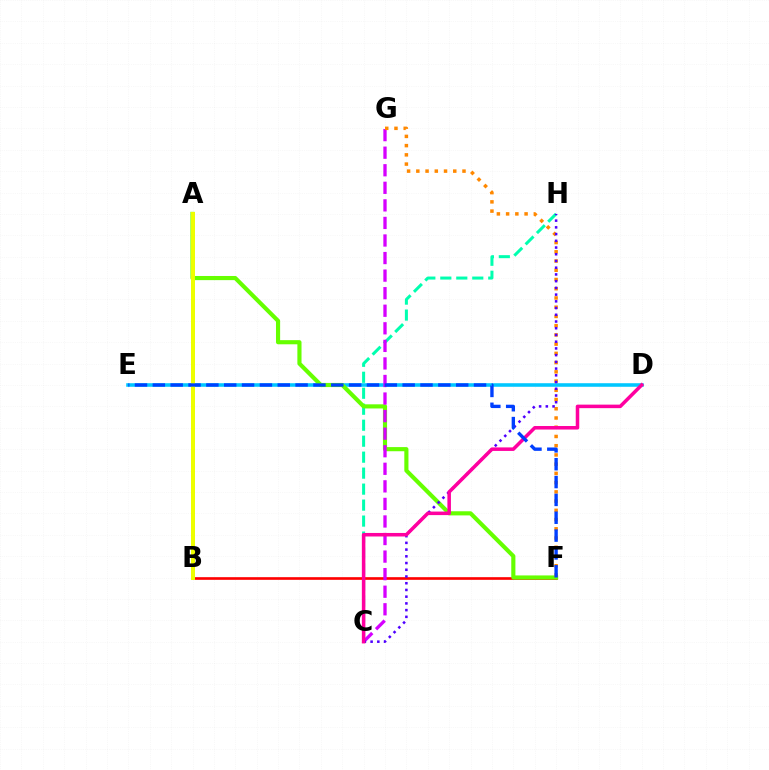{('C', 'H'): [{'color': '#00ffaf', 'line_style': 'dashed', 'thickness': 2.17}, {'color': '#4f00ff', 'line_style': 'dotted', 'thickness': 1.83}], ('B', 'F'): [{'color': '#ff0000', 'line_style': 'solid', 'thickness': 1.91}], ('A', 'B'): [{'color': '#00ff27', 'line_style': 'solid', 'thickness': 2.07}, {'color': '#eeff00', 'line_style': 'solid', 'thickness': 2.87}], ('D', 'E'): [{'color': '#00c7ff', 'line_style': 'solid', 'thickness': 2.57}], ('A', 'F'): [{'color': '#66ff00', 'line_style': 'solid', 'thickness': 2.98}], ('C', 'G'): [{'color': '#d600ff', 'line_style': 'dashed', 'thickness': 2.39}], ('F', 'G'): [{'color': '#ff8800', 'line_style': 'dotted', 'thickness': 2.51}], ('C', 'D'): [{'color': '#ff00a0', 'line_style': 'solid', 'thickness': 2.54}], ('E', 'F'): [{'color': '#003fff', 'line_style': 'dashed', 'thickness': 2.42}]}